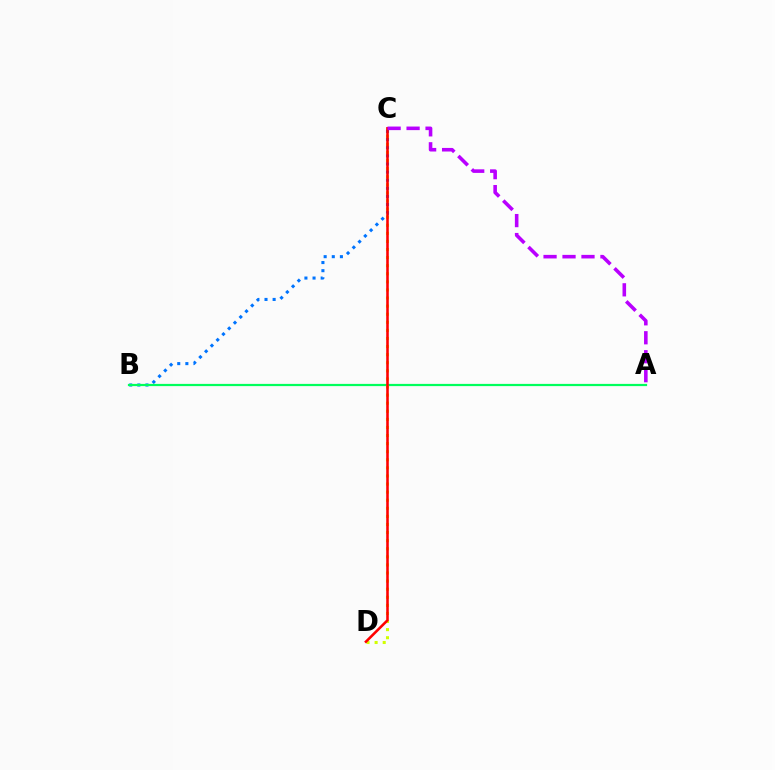{('B', 'C'): [{'color': '#0074ff', 'line_style': 'dotted', 'thickness': 2.21}], ('A', 'B'): [{'color': '#00ff5c', 'line_style': 'solid', 'thickness': 1.59}], ('C', 'D'): [{'color': '#d1ff00', 'line_style': 'dotted', 'thickness': 2.2}, {'color': '#ff0000', 'line_style': 'solid', 'thickness': 1.86}], ('A', 'C'): [{'color': '#b900ff', 'line_style': 'dashed', 'thickness': 2.58}]}